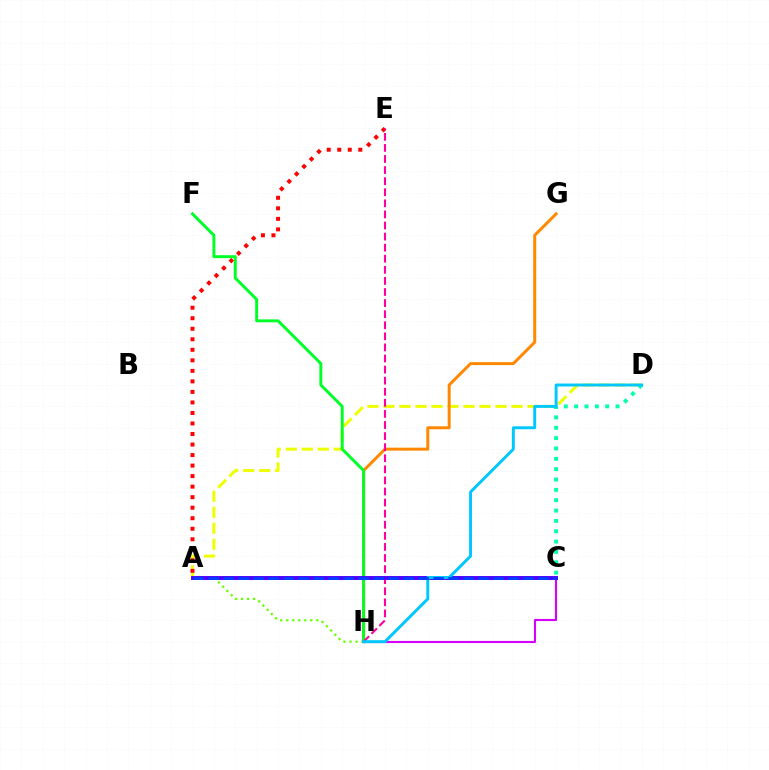{('A', 'D'): [{'color': '#eeff00', 'line_style': 'dashed', 'thickness': 2.17}], ('A', 'E'): [{'color': '#ff0000', 'line_style': 'dotted', 'thickness': 2.86}], ('G', 'H'): [{'color': '#ff8800', 'line_style': 'solid', 'thickness': 2.14}], ('A', 'H'): [{'color': '#66ff00', 'line_style': 'dotted', 'thickness': 1.63}], ('F', 'H'): [{'color': '#00ff27', 'line_style': 'solid', 'thickness': 2.12}], ('C', 'H'): [{'color': '#d600ff', 'line_style': 'solid', 'thickness': 1.53}], ('E', 'H'): [{'color': '#ff00a0', 'line_style': 'dashed', 'thickness': 1.51}], ('A', 'C'): [{'color': '#4f00ff', 'line_style': 'solid', 'thickness': 2.83}, {'color': '#003fff', 'line_style': 'dashed', 'thickness': 2.04}], ('C', 'D'): [{'color': '#00ffaf', 'line_style': 'dotted', 'thickness': 2.81}], ('D', 'H'): [{'color': '#00c7ff', 'line_style': 'solid', 'thickness': 2.11}]}